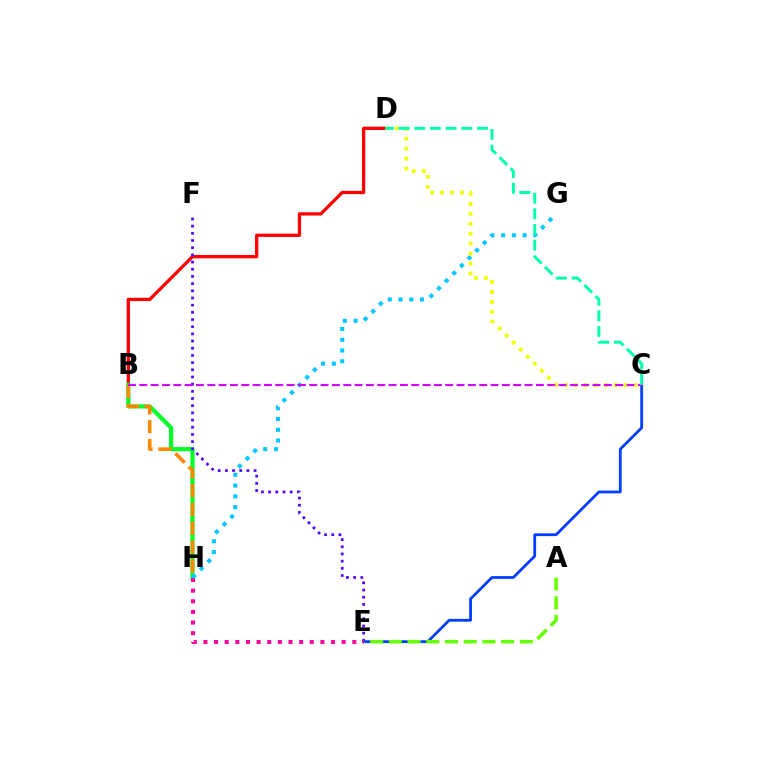{('C', 'E'): [{'color': '#003fff', 'line_style': 'solid', 'thickness': 2.01}], ('B', 'D'): [{'color': '#ff0000', 'line_style': 'solid', 'thickness': 2.37}], ('A', 'E'): [{'color': '#66ff00', 'line_style': 'dashed', 'thickness': 2.54}], ('B', 'H'): [{'color': '#00ff27', 'line_style': 'solid', 'thickness': 2.99}, {'color': '#ff8800', 'line_style': 'dashed', 'thickness': 2.56}], ('E', 'F'): [{'color': '#4f00ff', 'line_style': 'dotted', 'thickness': 1.95}], ('E', 'H'): [{'color': '#ff00a0', 'line_style': 'dotted', 'thickness': 2.89}], ('G', 'H'): [{'color': '#00c7ff', 'line_style': 'dotted', 'thickness': 2.92}], ('C', 'D'): [{'color': '#eeff00', 'line_style': 'dotted', 'thickness': 2.7}, {'color': '#00ffaf', 'line_style': 'dashed', 'thickness': 2.13}], ('B', 'C'): [{'color': '#d600ff', 'line_style': 'dashed', 'thickness': 1.54}]}